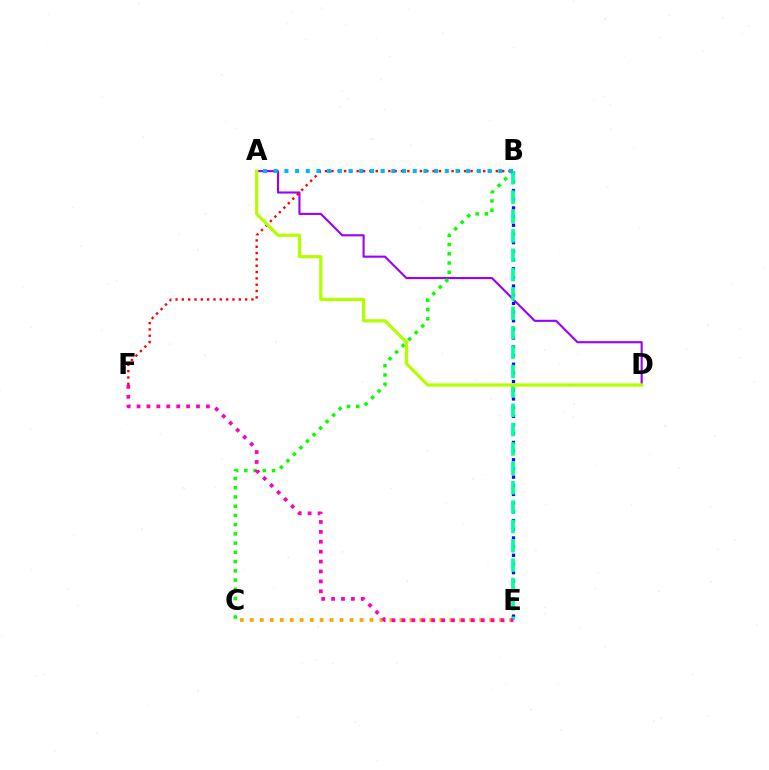{('A', 'D'): [{'color': '#9b00ff', 'line_style': 'solid', 'thickness': 1.52}, {'color': '#b3ff00', 'line_style': 'solid', 'thickness': 2.32}], ('C', 'E'): [{'color': '#ffa500', 'line_style': 'dotted', 'thickness': 2.71}], ('B', 'F'): [{'color': '#ff0000', 'line_style': 'dotted', 'thickness': 1.72}], ('B', 'C'): [{'color': '#08ff00', 'line_style': 'dotted', 'thickness': 2.51}], ('B', 'E'): [{'color': '#0010ff', 'line_style': 'dotted', 'thickness': 2.36}, {'color': '#00ff9d', 'line_style': 'dashed', 'thickness': 2.63}], ('E', 'F'): [{'color': '#ff00bd', 'line_style': 'dotted', 'thickness': 2.69}], ('A', 'B'): [{'color': '#00b5ff', 'line_style': 'dotted', 'thickness': 2.91}]}